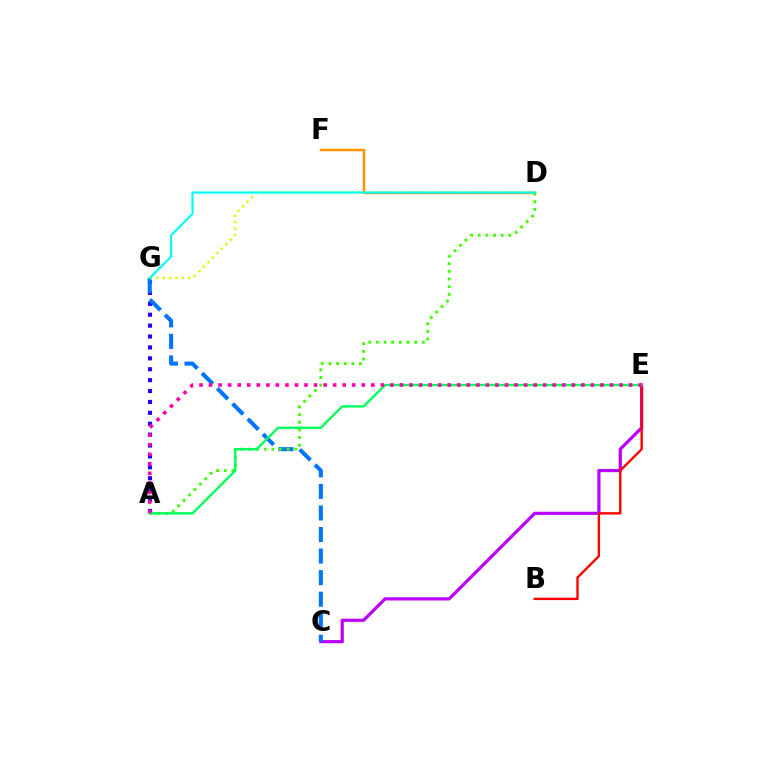{('C', 'E'): [{'color': '#b900ff', 'line_style': 'solid', 'thickness': 2.29}], ('A', 'G'): [{'color': '#2500ff', 'line_style': 'dotted', 'thickness': 2.96}], ('C', 'G'): [{'color': '#0074ff', 'line_style': 'dashed', 'thickness': 2.93}], ('D', 'G'): [{'color': '#d1ff00', 'line_style': 'dotted', 'thickness': 1.74}, {'color': '#00fff6', 'line_style': 'solid', 'thickness': 1.55}], ('B', 'E'): [{'color': '#ff0000', 'line_style': 'solid', 'thickness': 1.7}], ('D', 'F'): [{'color': '#ff9400', 'line_style': 'solid', 'thickness': 1.79}], ('A', 'D'): [{'color': '#3dff00', 'line_style': 'dotted', 'thickness': 2.08}], ('A', 'E'): [{'color': '#00ff5c', 'line_style': 'solid', 'thickness': 1.71}, {'color': '#ff00ac', 'line_style': 'dotted', 'thickness': 2.59}]}